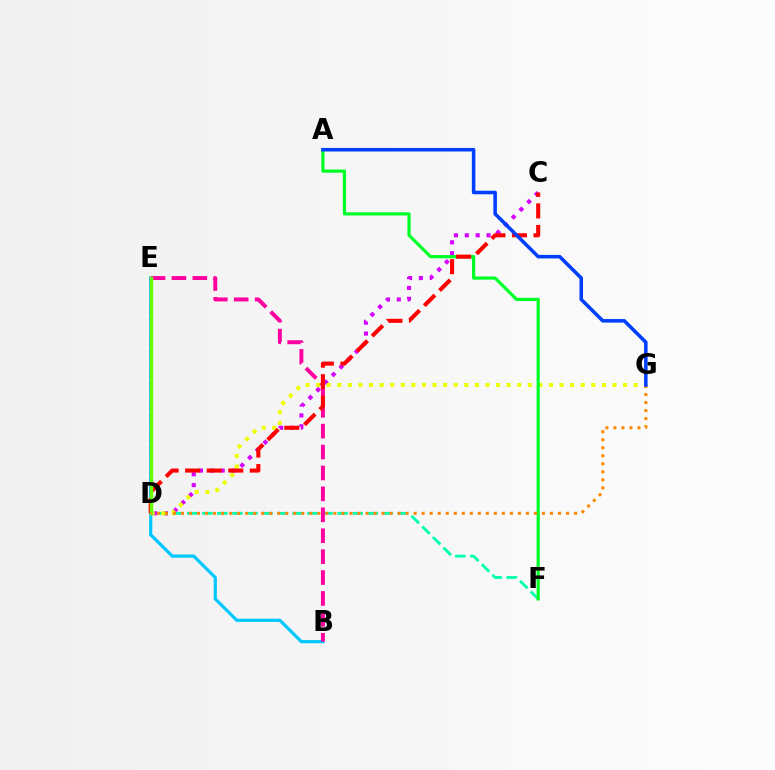{('B', 'E'): [{'color': '#00c7ff', 'line_style': 'solid', 'thickness': 2.3}, {'color': '#ff00a0', 'line_style': 'dashed', 'thickness': 2.84}], ('D', 'E'): [{'color': '#4f00ff', 'line_style': 'dotted', 'thickness': 1.75}, {'color': '#66ff00', 'line_style': 'solid', 'thickness': 2.46}], ('C', 'D'): [{'color': '#d600ff', 'line_style': 'dotted', 'thickness': 2.95}, {'color': '#ff0000', 'line_style': 'dashed', 'thickness': 2.93}], ('D', 'F'): [{'color': '#00ffaf', 'line_style': 'dashed', 'thickness': 2.04}], ('D', 'G'): [{'color': '#eeff00', 'line_style': 'dotted', 'thickness': 2.88}, {'color': '#ff8800', 'line_style': 'dotted', 'thickness': 2.18}], ('A', 'F'): [{'color': '#00ff27', 'line_style': 'solid', 'thickness': 2.3}], ('A', 'G'): [{'color': '#003fff', 'line_style': 'solid', 'thickness': 2.55}]}